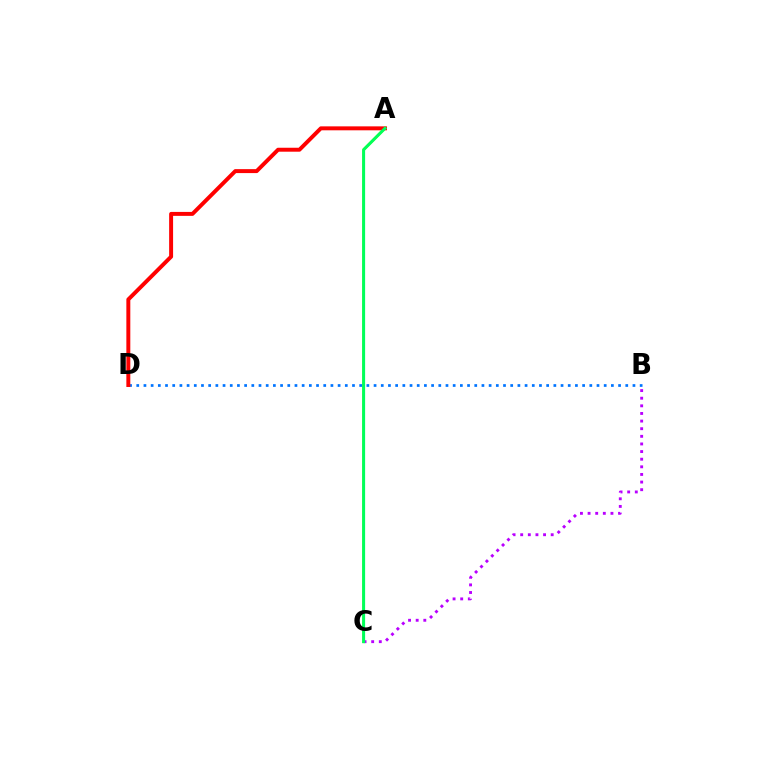{('A', 'C'): [{'color': '#d1ff00', 'line_style': 'solid', 'thickness': 1.94}, {'color': '#00ff5c', 'line_style': 'solid', 'thickness': 2.16}], ('B', 'D'): [{'color': '#0074ff', 'line_style': 'dotted', 'thickness': 1.95}], ('A', 'D'): [{'color': '#ff0000', 'line_style': 'solid', 'thickness': 2.84}], ('B', 'C'): [{'color': '#b900ff', 'line_style': 'dotted', 'thickness': 2.07}]}